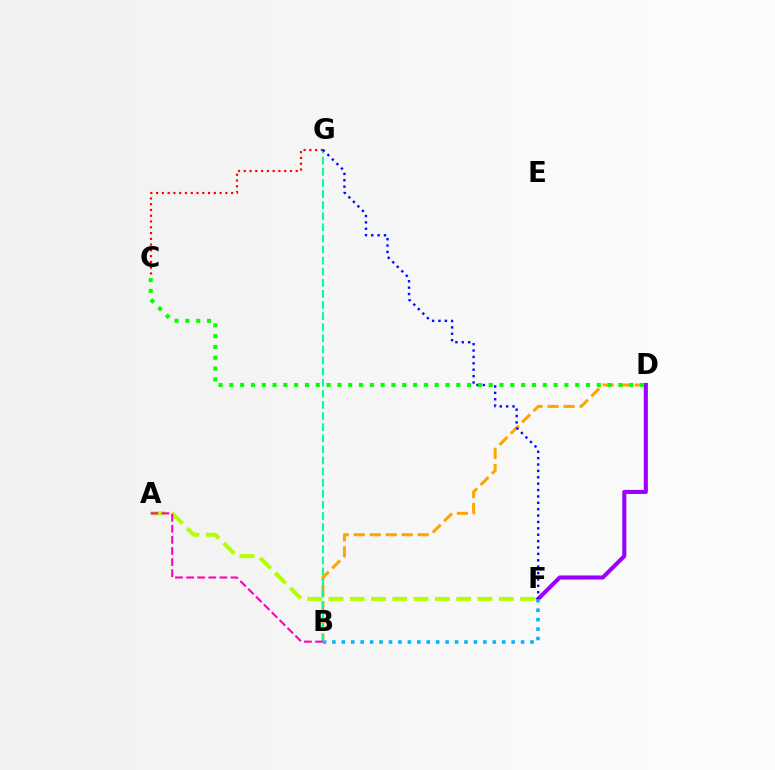{('B', 'D'): [{'color': '#ffa500', 'line_style': 'dashed', 'thickness': 2.17}], ('D', 'F'): [{'color': '#9b00ff', 'line_style': 'solid', 'thickness': 2.93}], ('B', 'F'): [{'color': '#00b5ff', 'line_style': 'dotted', 'thickness': 2.56}], ('B', 'G'): [{'color': '#00ff9d', 'line_style': 'dashed', 'thickness': 1.51}], ('C', 'G'): [{'color': '#ff0000', 'line_style': 'dotted', 'thickness': 1.57}], ('F', 'G'): [{'color': '#0010ff', 'line_style': 'dotted', 'thickness': 1.73}], ('A', 'F'): [{'color': '#b3ff00', 'line_style': 'dashed', 'thickness': 2.89}], ('C', 'D'): [{'color': '#08ff00', 'line_style': 'dotted', 'thickness': 2.94}], ('A', 'B'): [{'color': '#ff00bd', 'line_style': 'dashed', 'thickness': 1.51}]}